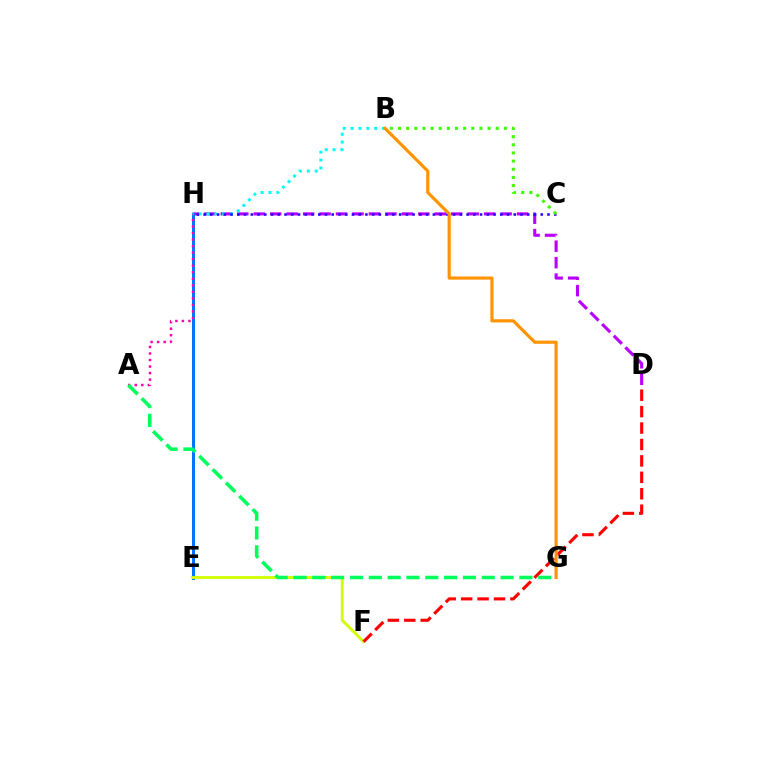{('D', 'H'): [{'color': '#b900ff', 'line_style': 'dashed', 'thickness': 2.24}], ('E', 'H'): [{'color': '#0074ff', 'line_style': 'solid', 'thickness': 2.15}], ('B', 'H'): [{'color': '#00fff6', 'line_style': 'dotted', 'thickness': 2.14}], ('E', 'F'): [{'color': '#d1ff00', 'line_style': 'solid', 'thickness': 2.05}], ('C', 'H'): [{'color': '#2500ff', 'line_style': 'dotted', 'thickness': 1.83}], ('A', 'H'): [{'color': '#ff00ac', 'line_style': 'dotted', 'thickness': 1.78}], ('B', 'C'): [{'color': '#3dff00', 'line_style': 'dotted', 'thickness': 2.21}], ('D', 'F'): [{'color': '#ff0000', 'line_style': 'dashed', 'thickness': 2.23}], ('A', 'G'): [{'color': '#00ff5c', 'line_style': 'dashed', 'thickness': 2.56}], ('B', 'G'): [{'color': '#ff9400', 'line_style': 'solid', 'thickness': 2.27}]}